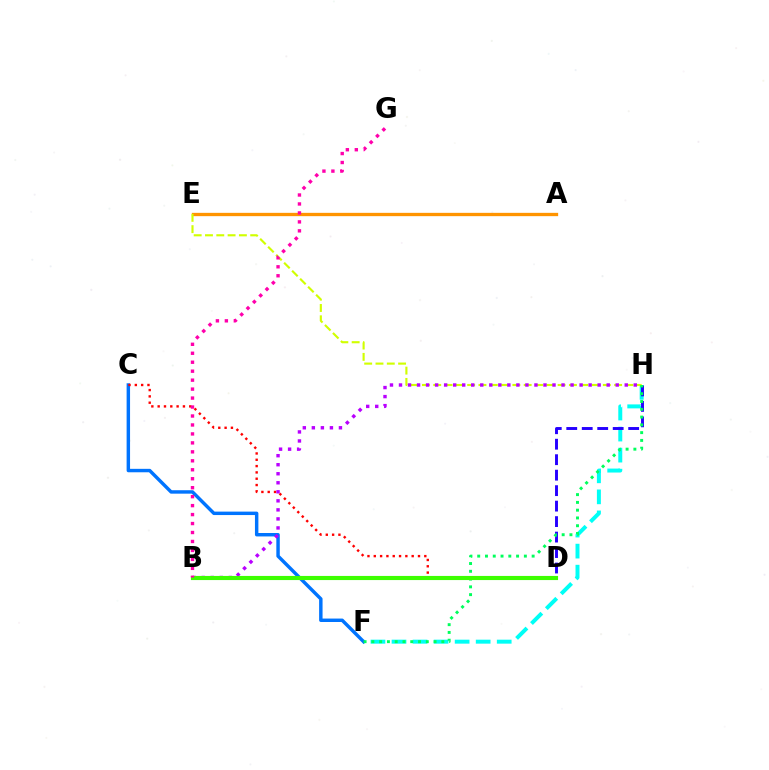{('A', 'E'): [{'color': '#ff9400', 'line_style': 'solid', 'thickness': 2.38}], ('F', 'H'): [{'color': '#00fff6', 'line_style': 'dashed', 'thickness': 2.86}, {'color': '#00ff5c', 'line_style': 'dotted', 'thickness': 2.11}], ('C', 'F'): [{'color': '#0074ff', 'line_style': 'solid', 'thickness': 2.48}], ('C', 'D'): [{'color': '#ff0000', 'line_style': 'dotted', 'thickness': 1.72}], ('D', 'H'): [{'color': '#2500ff', 'line_style': 'dashed', 'thickness': 2.1}], ('E', 'H'): [{'color': '#d1ff00', 'line_style': 'dashed', 'thickness': 1.54}], ('B', 'H'): [{'color': '#b900ff', 'line_style': 'dotted', 'thickness': 2.45}], ('B', 'D'): [{'color': '#3dff00', 'line_style': 'solid', 'thickness': 2.97}], ('B', 'G'): [{'color': '#ff00ac', 'line_style': 'dotted', 'thickness': 2.44}]}